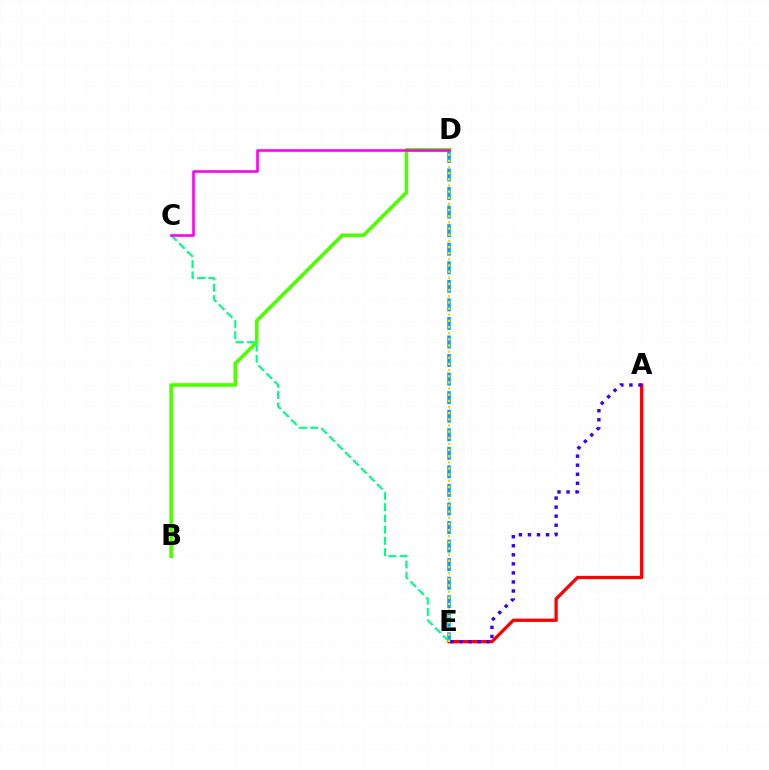{('A', 'E'): [{'color': '#ff0000', 'line_style': 'solid', 'thickness': 2.36}, {'color': '#3700ff', 'line_style': 'dotted', 'thickness': 2.46}], ('D', 'E'): [{'color': '#009eff', 'line_style': 'dashed', 'thickness': 2.52}, {'color': '#ffd500', 'line_style': 'dotted', 'thickness': 1.67}], ('B', 'D'): [{'color': '#4fff00', 'line_style': 'solid', 'thickness': 2.62}], ('C', 'E'): [{'color': '#00ff86', 'line_style': 'dashed', 'thickness': 1.53}], ('C', 'D'): [{'color': '#ff00ed', 'line_style': 'solid', 'thickness': 1.87}]}